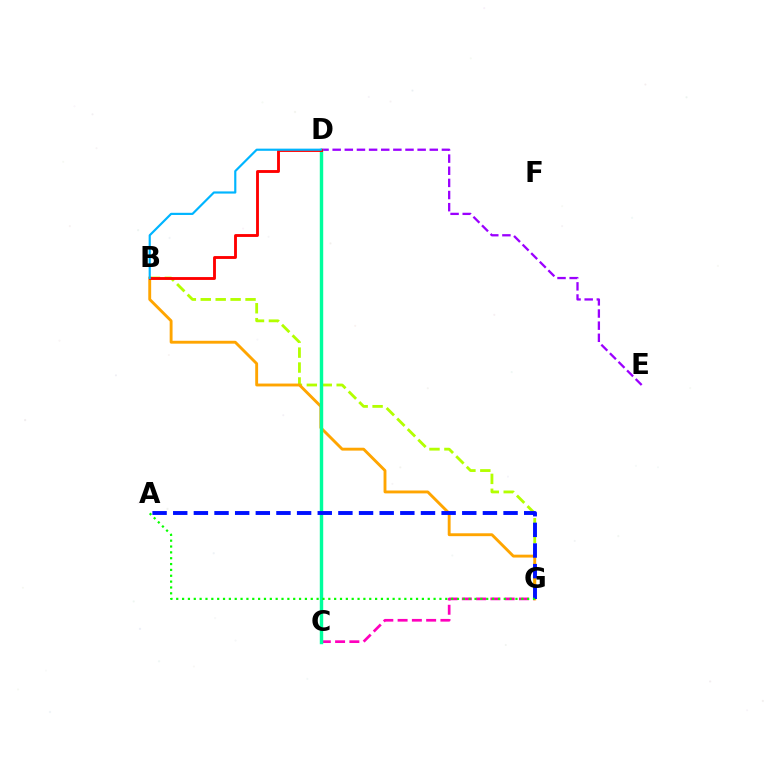{('C', 'G'): [{'color': '#ff00bd', 'line_style': 'dashed', 'thickness': 1.94}], ('B', 'G'): [{'color': '#b3ff00', 'line_style': 'dashed', 'thickness': 2.03}, {'color': '#ffa500', 'line_style': 'solid', 'thickness': 2.07}], ('D', 'E'): [{'color': '#9b00ff', 'line_style': 'dashed', 'thickness': 1.65}], ('C', 'D'): [{'color': '#00ff9d', 'line_style': 'solid', 'thickness': 2.46}], ('B', 'D'): [{'color': '#ff0000', 'line_style': 'solid', 'thickness': 2.07}, {'color': '#00b5ff', 'line_style': 'solid', 'thickness': 1.56}], ('A', 'G'): [{'color': '#0010ff', 'line_style': 'dashed', 'thickness': 2.8}, {'color': '#08ff00', 'line_style': 'dotted', 'thickness': 1.59}]}